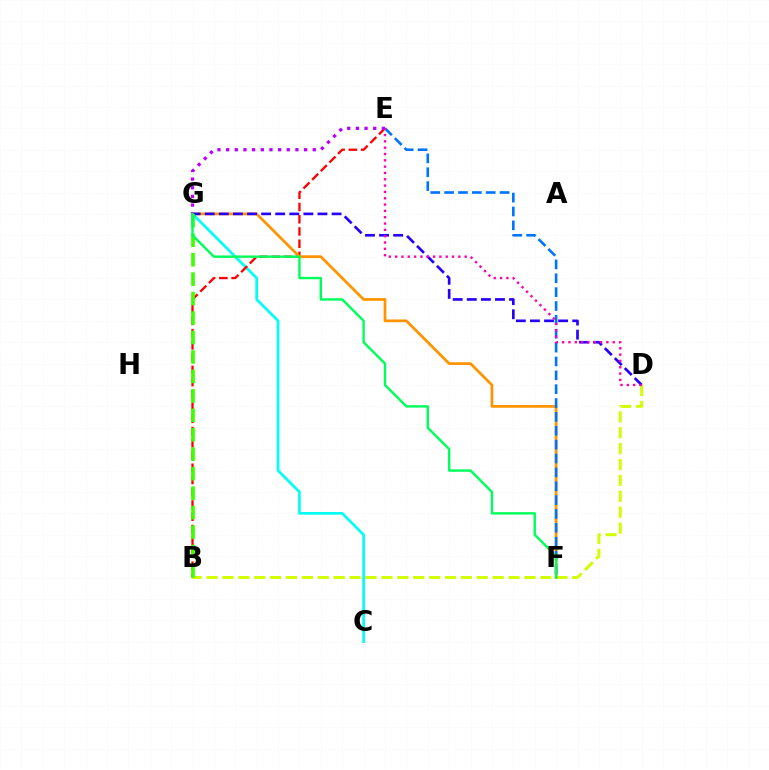{('C', 'G'): [{'color': '#00fff6', 'line_style': 'solid', 'thickness': 1.95}], ('B', 'E'): [{'color': '#ff0000', 'line_style': 'dashed', 'thickness': 1.66}], ('B', 'D'): [{'color': '#d1ff00', 'line_style': 'dashed', 'thickness': 2.16}], ('F', 'G'): [{'color': '#ff9400', 'line_style': 'solid', 'thickness': 1.97}, {'color': '#00ff5c', 'line_style': 'solid', 'thickness': 1.74}], ('D', 'G'): [{'color': '#2500ff', 'line_style': 'dashed', 'thickness': 1.91}], ('B', 'G'): [{'color': '#3dff00', 'line_style': 'dashed', 'thickness': 2.64}], ('E', 'F'): [{'color': '#0074ff', 'line_style': 'dashed', 'thickness': 1.88}], ('E', 'G'): [{'color': '#b900ff', 'line_style': 'dotted', 'thickness': 2.35}], ('D', 'E'): [{'color': '#ff00ac', 'line_style': 'dotted', 'thickness': 1.72}]}